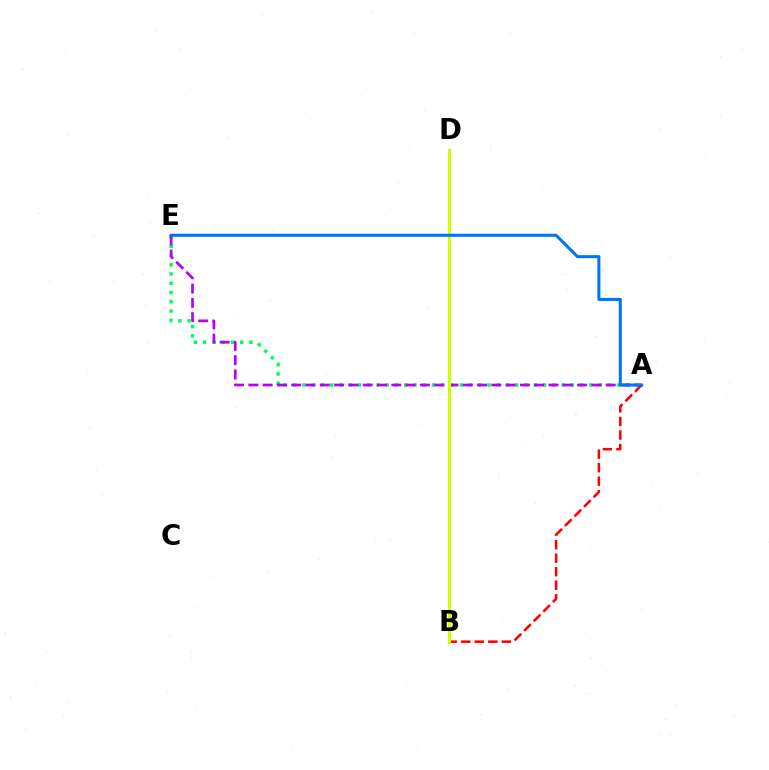{('A', 'B'): [{'color': '#ff0000', 'line_style': 'dashed', 'thickness': 1.84}], ('A', 'E'): [{'color': '#00ff5c', 'line_style': 'dotted', 'thickness': 2.51}, {'color': '#b900ff', 'line_style': 'dashed', 'thickness': 1.94}, {'color': '#0074ff', 'line_style': 'solid', 'thickness': 2.19}], ('B', 'D'): [{'color': '#d1ff00', 'line_style': 'solid', 'thickness': 2.19}]}